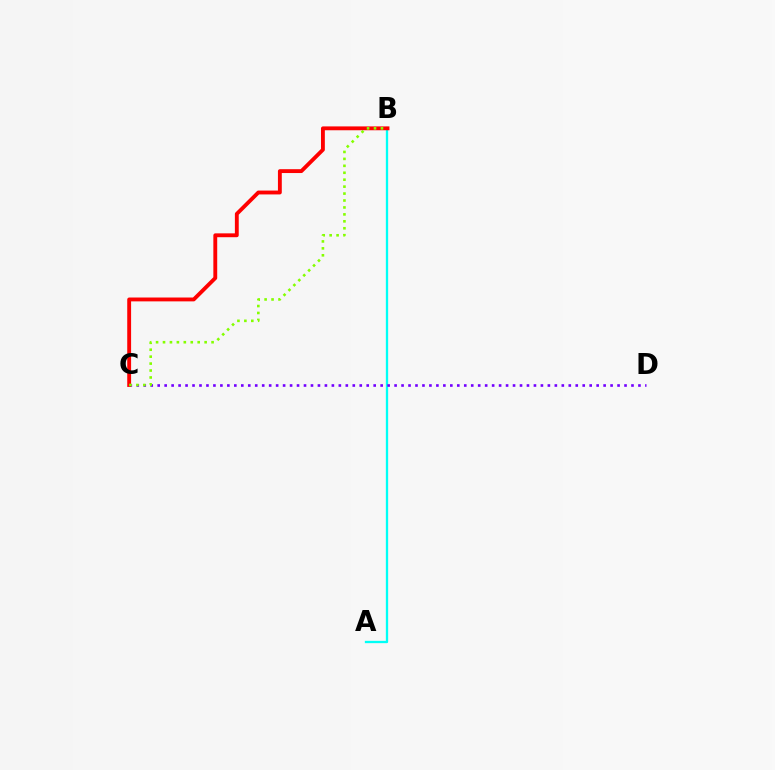{('A', 'B'): [{'color': '#00fff6', 'line_style': 'solid', 'thickness': 1.67}], ('C', 'D'): [{'color': '#7200ff', 'line_style': 'dotted', 'thickness': 1.89}], ('B', 'C'): [{'color': '#ff0000', 'line_style': 'solid', 'thickness': 2.78}, {'color': '#84ff00', 'line_style': 'dotted', 'thickness': 1.88}]}